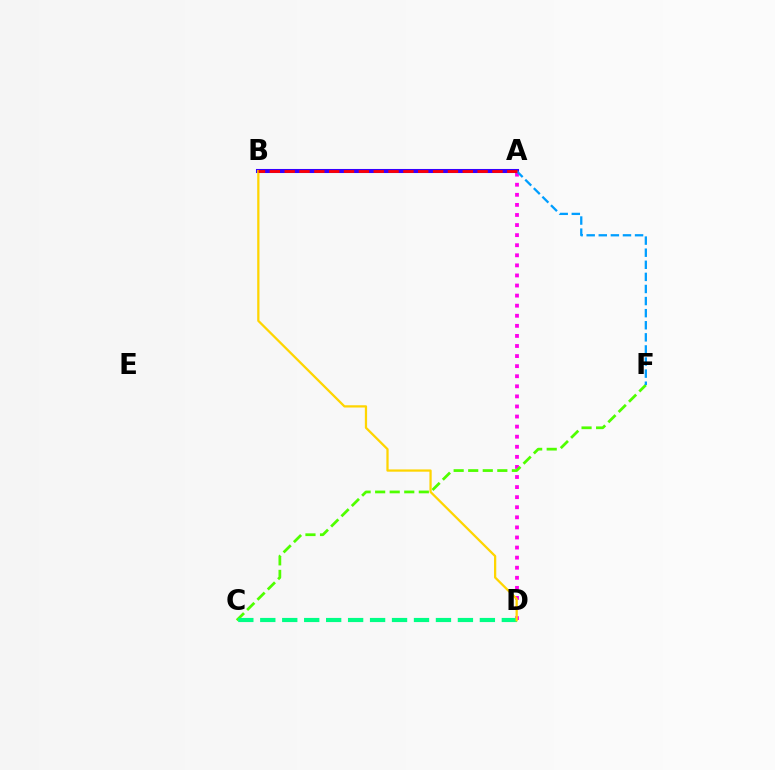{('A', 'D'): [{'color': '#ff00ed', 'line_style': 'dotted', 'thickness': 2.74}], ('C', 'F'): [{'color': '#4fff00', 'line_style': 'dashed', 'thickness': 1.98}], ('C', 'D'): [{'color': '#00ff86', 'line_style': 'dashed', 'thickness': 2.98}], ('A', 'B'): [{'color': '#3700ff', 'line_style': 'solid', 'thickness': 2.92}, {'color': '#ff0000', 'line_style': 'dashed', 'thickness': 2.02}], ('B', 'D'): [{'color': '#ffd500', 'line_style': 'solid', 'thickness': 1.63}], ('A', 'F'): [{'color': '#009eff', 'line_style': 'dashed', 'thickness': 1.64}]}